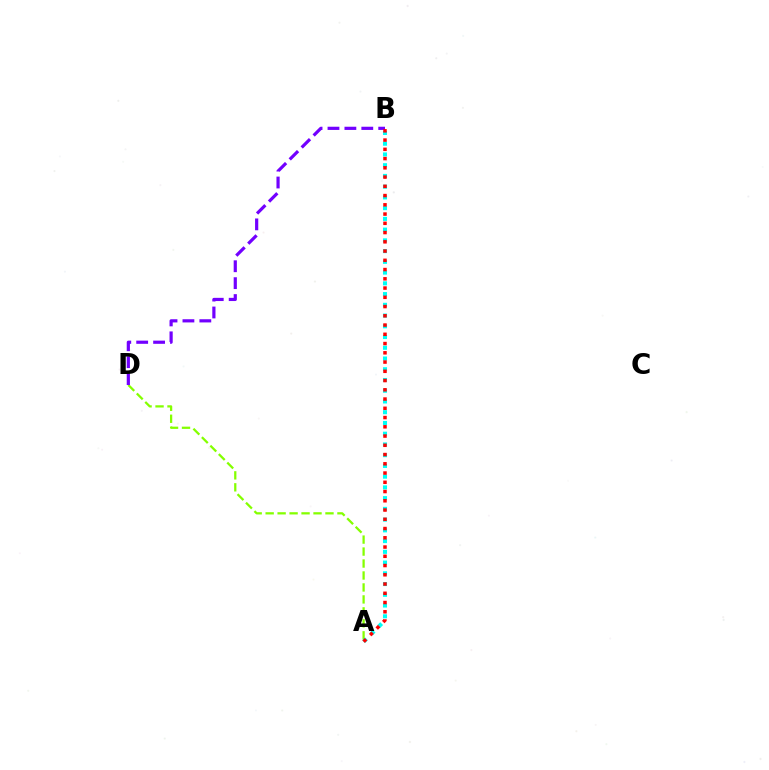{('A', 'D'): [{'color': '#84ff00', 'line_style': 'dashed', 'thickness': 1.63}], ('A', 'B'): [{'color': '#00fff6', 'line_style': 'dotted', 'thickness': 2.92}, {'color': '#ff0000', 'line_style': 'dotted', 'thickness': 2.51}], ('B', 'D'): [{'color': '#7200ff', 'line_style': 'dashed', 'thickness': 2.3}]}